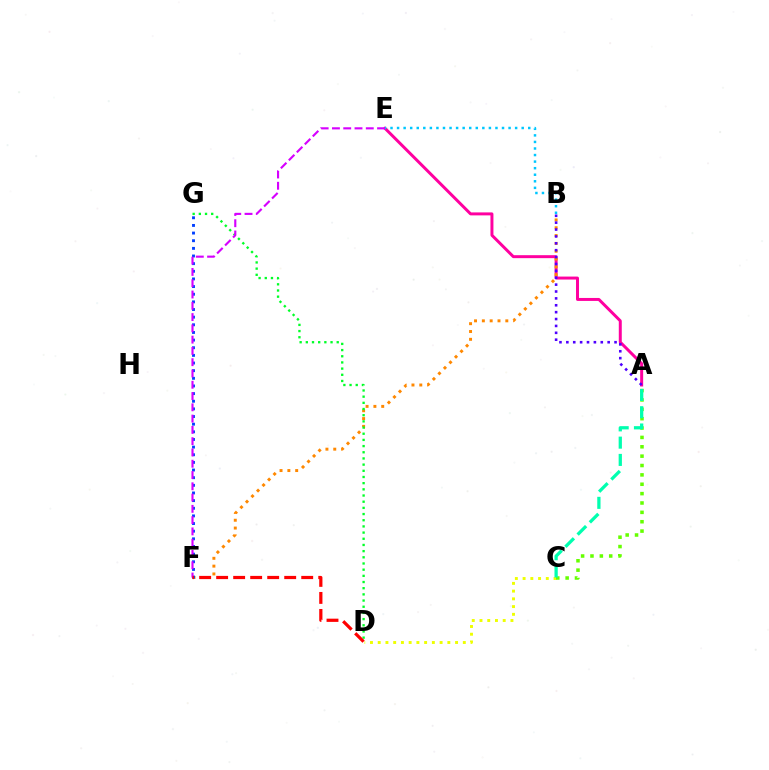{('A', 'E'): [{'color': '#ff00a0', 'line_style': 'solid', 'thickness': 2.14}], ('B', 'F'): [{'color': '#ff8800', 'line_style': 'dotted', 'thickness': 2.13}], ('A', 'B'): [{'color': '#4f00ff', 'line_style': 'dotted', 'thickness': 1.87}], ('F', 'G'): [{'color': '#003fff', 'line_style': 'dotted', 'thickness': 2.08}], ('C', 'D'): [{'color': '#eeff00', 'line_style': 'dotted', 'thickness': 2.1}], ('D', 'G'): [{'color': '#00ff27', 'line_style': 'dotted', 'thickness': 1.68}], ('A', 'C'): [{'color': '#66ff00', 'line_style': 'dotted', 'thickness': 2.55}, {'color': '#00ffaf', 'line_style': 'dashed', 'thickness': 2.35}], ('E', 'F'): [{'color': '#d600ff', 'line_style': 'dashed', 'thickness': 1.53}], ('D', 'F'): [{'color': '#ff0000', 'line_style': 'dashed', 'thickness': 2.31}], ('B', 'E'): [{'color': '#00c7ff', 'line_style': 'dotted', 'thickness': 1.78}]}